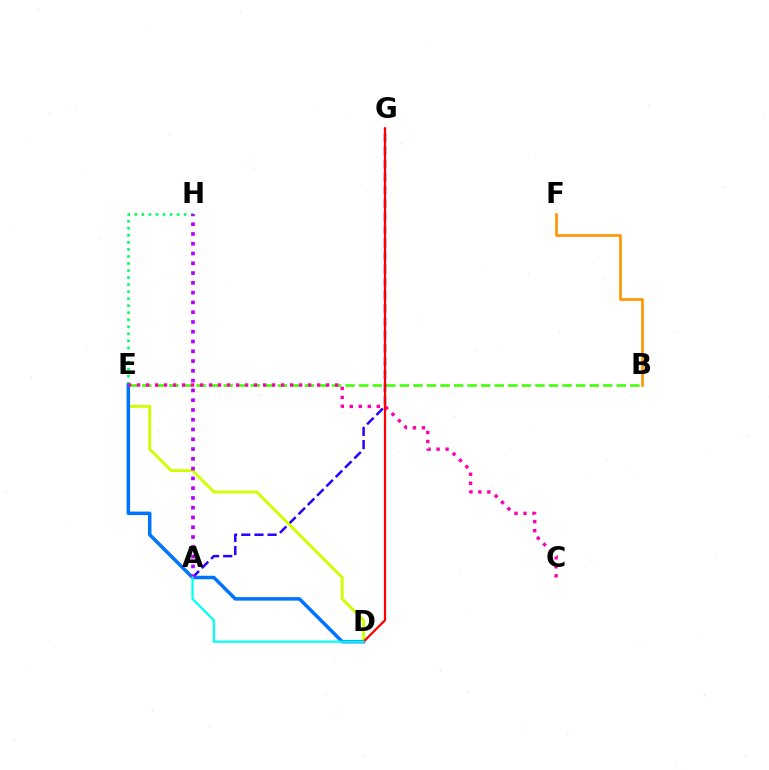{('B', 'E'): [{'color': '#3dff00', 'line_style': 'dashed', 'thickness': 1.84}], ('A', 'G'): [{'color': '#2500ff', 'line_style': 'dashed', 'thickness': 1.79}], ('E', 'H'): [{'color': '#00ff5c', 'line_style': 'dotted', 'thickness': 1.91}], ('D', 'E'): [{'color': '#d1ff00', 'line_style': 'solid', 'thickness': 2.08}, {'color': '#0074ff', 'line_style': 'solid', 'thickness': 2.52}], ('A', 'H'): [{'color': '#b900ff', 'line_style': 'dotted', 'thickness': 2.66}], ('C', 'E'): [{'color': '#ff00ac', 'line_style': 'dotted', 'thickness': 2.45}], ('D', 'G'): [{'color': '#ff0000', 'line_style': 'solid', 'thickness': 1.59}], ('A', 'D'): [{'color': '#00fff6', 'line_style': 'solid', 'thickness': 1.59}], ('B', 'F'): [{'color': '#ff9400', 'line_style': 'solid', 'thickness': 1.91}]}